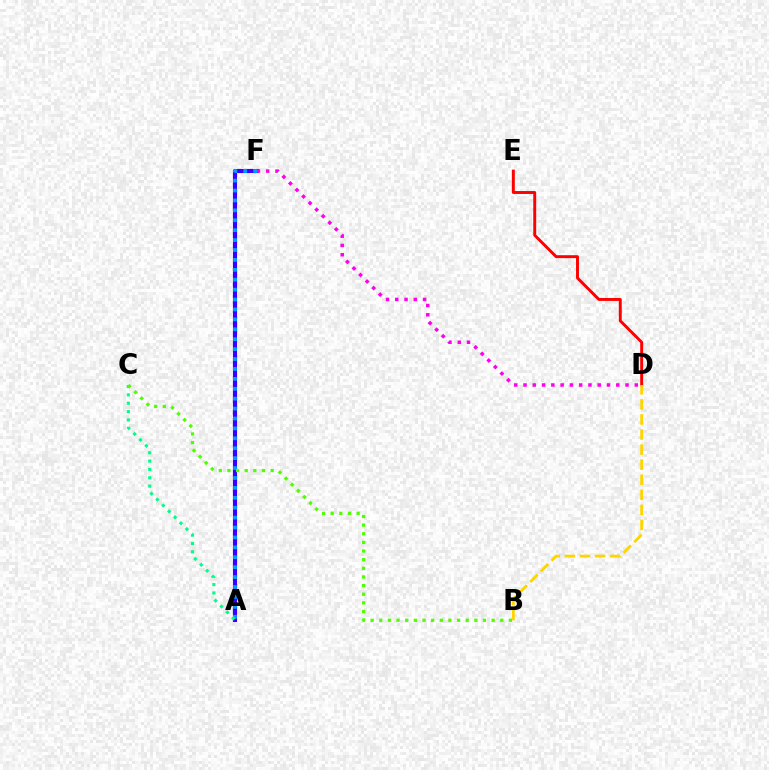{('A', 'F'): [{'color': '#3700ff', 'line_style': 'solid', 'thickness': 2.98}, {'color': '#009eff', 'line_style': 'dotted', 'thickness': 2.69}], ('D', 'F'): [{'color': '#ff00ed', 'line_style': 'dotted', 'thickness': 2.52}], ('D', 'E'): [{'color': '#ff0000', 'line_style': 'solid', 'thickness': 2.11}], ('A', 'C'): [{'color': '#00ff86', 'line_style': 'dotted', 'thickness': 2.27}], ('B', 'C'): [{'color': '#4fff00', 'line_style': 'dotted', 'thickness': 2.35}], ('B', 'D'): [{'color': '#ffd500', 'line_style': 'dashed', 'thickness': 2.05}]}